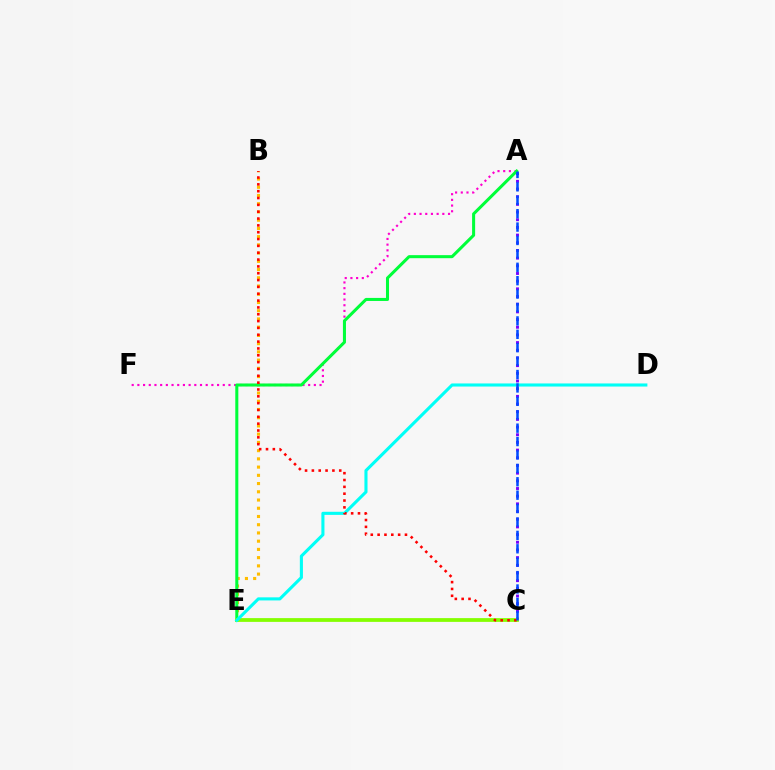{('A', 'C'): [{'color': '#7200ff', 'line_style': 'dotted', 'thickness': 2.09}, {'color': '#004bff', 'line_style': 'dashed', 'thickness': 1.82}], ('A', 'F'): [{'color': '#ff00cf', 'line_style': 'dotted', 'thickness': 1.55}], ('B', 'E'): [{'color': '#ffbd00', 'line_style': 'dotted', 'thickness': 2.24}], ('A', 'E'): [{'color': '#00ff39', 'line_style': 'solid', 'thickness': 2.19}], ('C', 'E'): [{'color': '#84ff00', 'line_style': 'solid', 'thickness': 2.71}], ('D', 'E'): [{'color': '#00fff6', 'line_style': 'solid', 'thickness': 2.22}], ('B', 'C'): [{'color': '#ff0000', 'line_style': 'dotted', 'thickness': 1.86}]}